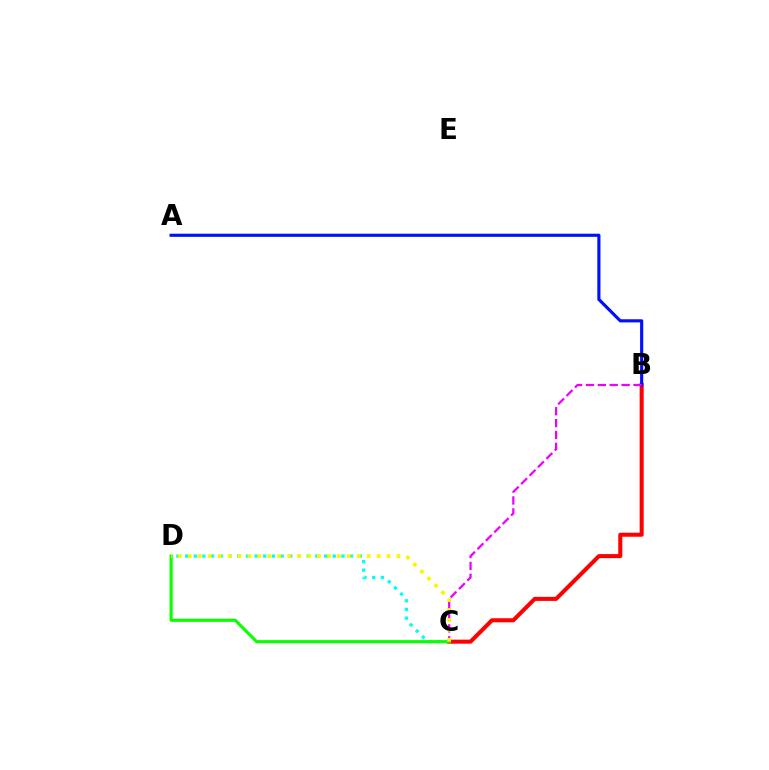{('C', 'D'): [{'color': '#00fff6', 'line_style': 'dotted', 'thickness': 2.36}, {'color': '#08ff00', 'line_style': 'solid', 'thickness': 2.25}, {'color': '#fcf500', 'line_style': 'dotted', 'thickness': 2.7}], ('B', 'C'): [{'color': '#ff0000', 'line_style': 'solid', 'thickness': 2.91}, {'color': '#ee00ff', 'line_style': 'dashed', 'thickness': 1.61}], ('A', 'B'): [{'color': '#0010ff', 'line_style': 'solid', 'thickness': 2.26}]}